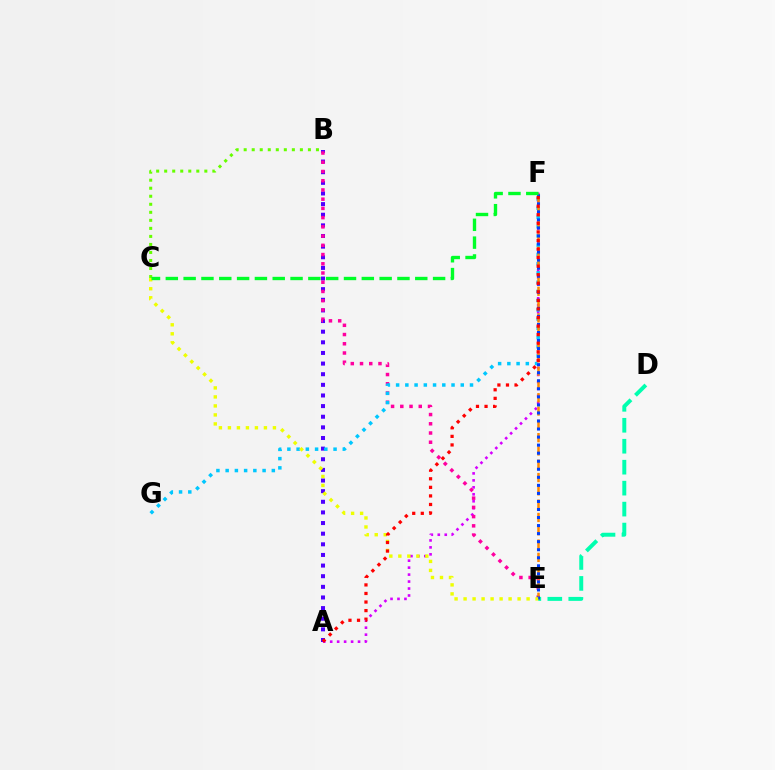{('A', 'B'): [{'color': '#4f00ff', 'line_style': 'dotted', 'thickness': 2.89}], ('D', 'E'): [{'color': '#00ffaf', 'line_style': 'dashed', 'thickness': 2.85}], ('A', 'F'): [{'color': '#d600ff', 'line_style': 'dotted', 'thickness': 1.89}, {'color': '#ff0000', 'line_style': 'dotted', 'thickness': 2.33}], ('B', 'E'): [{'color': '#ff00a0', 'line_style': 'dotted', 'thickness': 2.51}], ('F', 'G'): [{'color': '#00c7ff', 'line_style': 'dotted', 'thickness': 2.51}], ('B', 'C'): [{'color': '#66ff00', 'line_style': 'dotted', 'thickness': 2.18}], ('E', 'F'): [{'color': '#ff8800', 'line_style': 'dashed', 'thickness': 1.81}, {'color': '#003fff', 'line_style': 'dotted', 'thickness': 2.19}], ('C', 'E'): [{'color': '#eeff00', 'line_style': 'dotted', 'thickness': 2.45}], ('C', 'F'): [{'color': '#00ff27', 'line_style': 'dashed', 'thickness': 2.42}]}